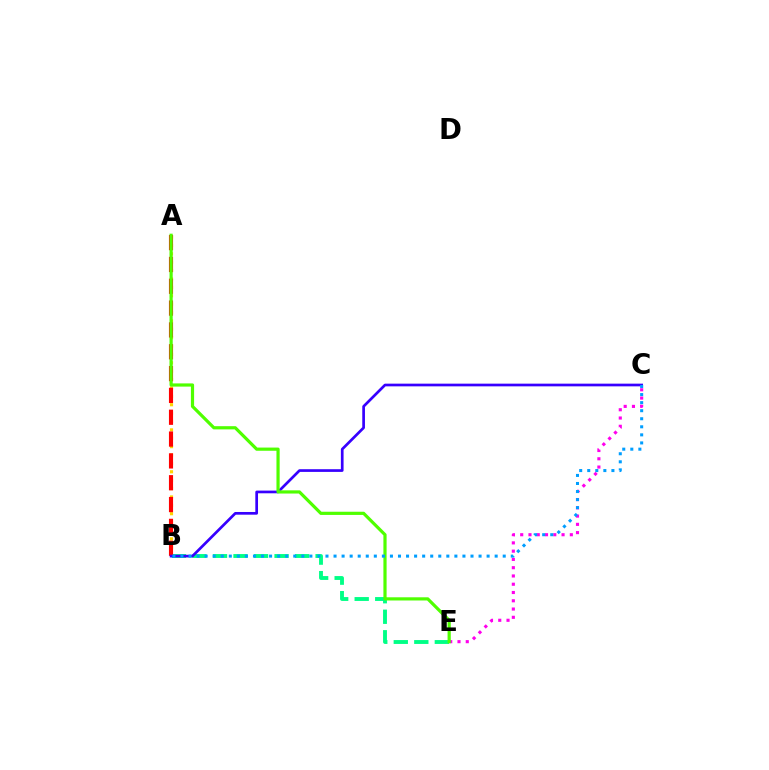{('A', 'B'): [{'color': '#ffd500', 'line_style': 'dotted', 'thickness': 2.28}, {'color': '#ff0000', 'line_style': 'dashed', 'thickness': 2.97}], ('B', 'E'): [{'color': '#00ff86', 'line_style': 'dashed', 'thickness': 2.79}], ('C', 'E'): [{'color': '#ff00ed', 'line_style': 'dotted', 'thickness': 2.25}], ('B', 'C'): [{'color': '#3700ff', 'line_style': 'solid', 'thickness': 1.94}, {'color': '#009eff', 'line_style': 'dotted', 'thickness': 2.19}], ('A', 'E'): [{'color': '#4fff00', 'line_style': 'solid', 'thickness': 2.3}]}